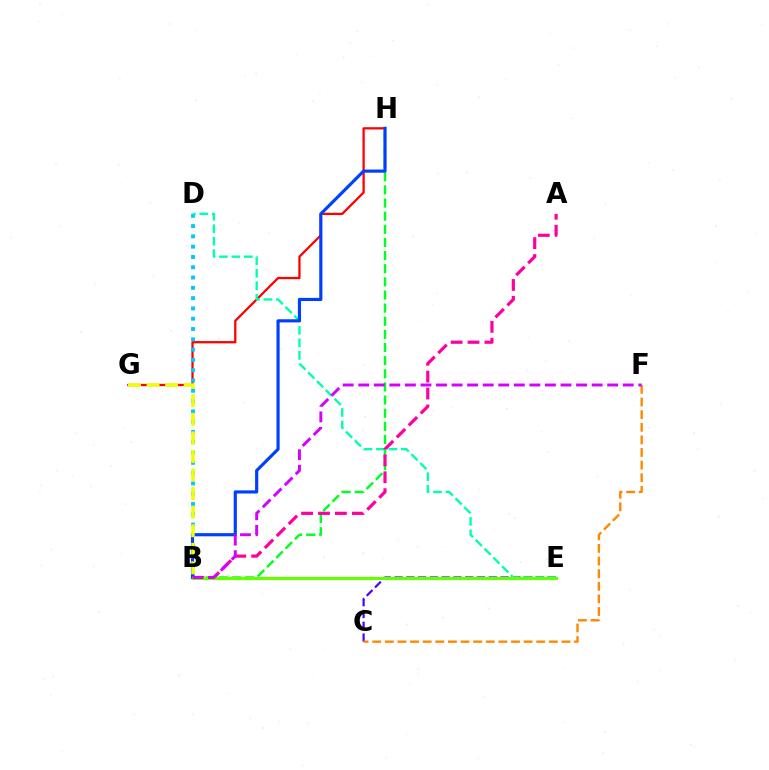{('C', 'E'): [{'color': '#4f00ff', 'line_style': 'dashed', 'thickness': 1.6}], ('G', 'H'): [{'color': '#ff0000', 'line_style': 'solid', 'thickness': 1.64}], ('B', 'D'): [{'color': '#00c7ff', 'line_style': 'dotted', 'thickness': 2.8}], ('B', 'H'): [{'color': '#00ff27', 'line_style': 'dashed', 'thickness': 1.78}, {'color': '#003fff', 'line_style': 'solid', 'thickness': 2.27}], ('D', 'E'): [{'color': '#00ffaf', 'line_style': 'dashed', 'thickness': 1.69}], ('C', 'F'): [{'color': '#ff8800', 'line_style': 'dashed', 'thickness': 1.71}], ('A', 'B'): [{'color': '#ff00a0', 'line_style': 'dashed', 'thickness': 2.3}], ('B', 'E'): [{'color': '#66ff00', 'line_style': 'solid', 'thickness': 2.3}], ('B', 'F'): [{'color': '#d600ff', 'line_style': 'dashed', 'thickness': 2.11}], ('B', 'G'): [{'color': '#eeff00', 'line_style': 'dashed', 'thickness': 2.52}]}